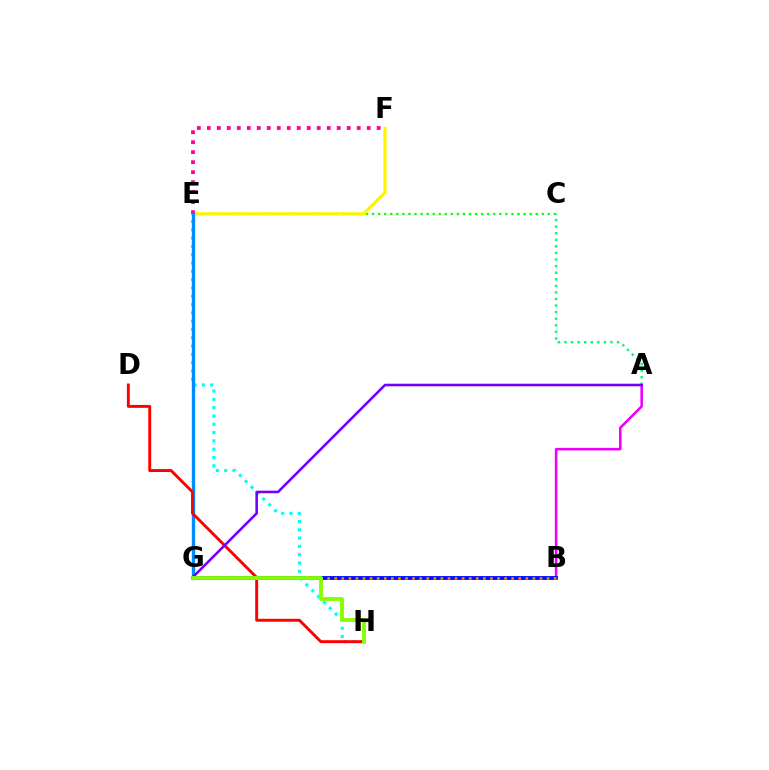{('A', 'B'): [{'color': '#ee00ff', 'line_style': 'solid', 'thickness': 1.85}], ('C', 'E'): [{'color': '#08ff00', 'line_style': 'dotted', 'thickness': 1.65}], ('E', 'F'): [{'color': '#fcf500', 'line_style': 'solid', 'thickness': 2.31}, {'color': '#ff0094', 'line_style': 'dotted', 'thickness': 2.71}], ('B', 'G'): [{'color': '#0010ff', 'line_style': 'solid', 'thickness': 2.8}, {'color': '#ff7c00', 'line_style': 'dotted', 'thickness': 1.92}], ('E', 'H'): [{'color': '#00fff6', 'line_style': 'dotted', 'thickness': 2.26}], ('A', 'C'): [{'color': '#00ff74', 'line_style': 'dotted', 'thickness': 1.79}], ('E', 'G'): [{'color': '#008cff', 'line_style': 'solid', 'thickness': 2.4}], ('D', 'H'): [{'color': '#ff0000', 'line_style': 'solid', 'thickness': 2.1}], ('A', 'G'): [{'color': '#7200ff', 'line_style': 'solid', 'thickness': 1.86}], ('G', 'H'): [{'color': '#84ff00', 'line_style': 'solid', 'thickness': 2.76}]}